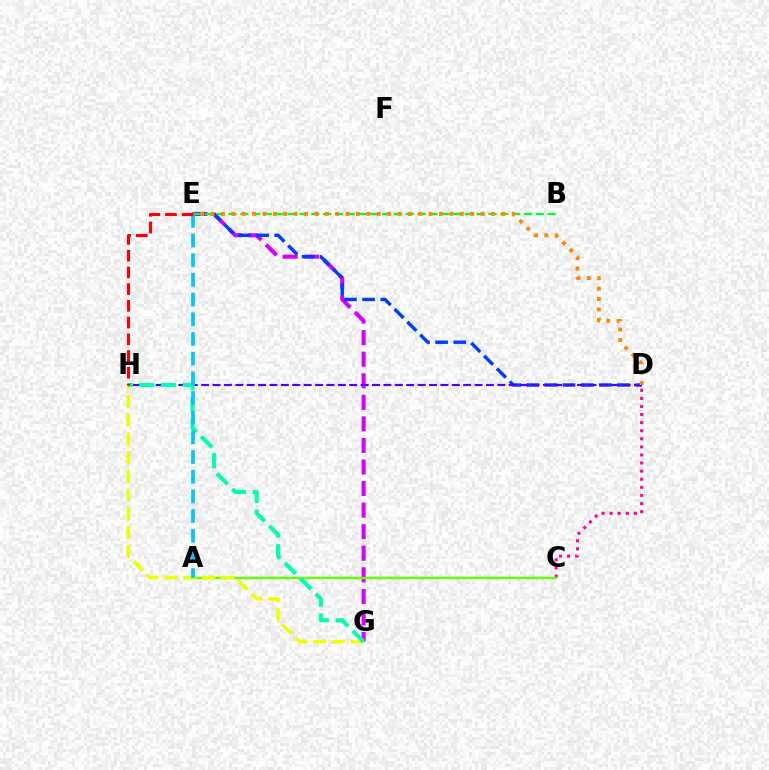{('C', 'D'): [{'color': '#ff00a0', 'line_style': 'dotted', 'thickness': 2.2}], ('E', 'G'): [{'color': '#d600ff', 'line_style': 'dashed', 'thickness': 2.93}], ('D', 'E'): [{'color': '#003fff', 'line_style': 'dashed', 'thickness': 2.47}, {'color': '#ff8800', 'line_style': 'dotted', 'thickness': 2.82}], ('B', 'E'): [{'color': '#00ff27', 'line_style': 'dashed', 'thickness': 1.61}], ('A', 'C'): [{'color': '#66ff00', 'line_style': 'solid', 'thickness': 1.77}], ('G', 'H'): [{'color': '#eeff00', 'line_style': 'dashed', 'thickness': 2.55}, {'color': '#00ffaf', 'line_style': 'dashed', 'thickness': 2.95}], ('D', 'H'): [{'color': '#4f00ff', 'line_style': 'dashed', 'thickness': 1.55}], ('A', 'E'): [{'color': '#00c7ff', 'line_style': 'dashed', 'thickness': 2.67}], ('E', 'H'): [{'color': '#ff0000', 'line_style': 'dashed', 'thickness': 2.27}]}